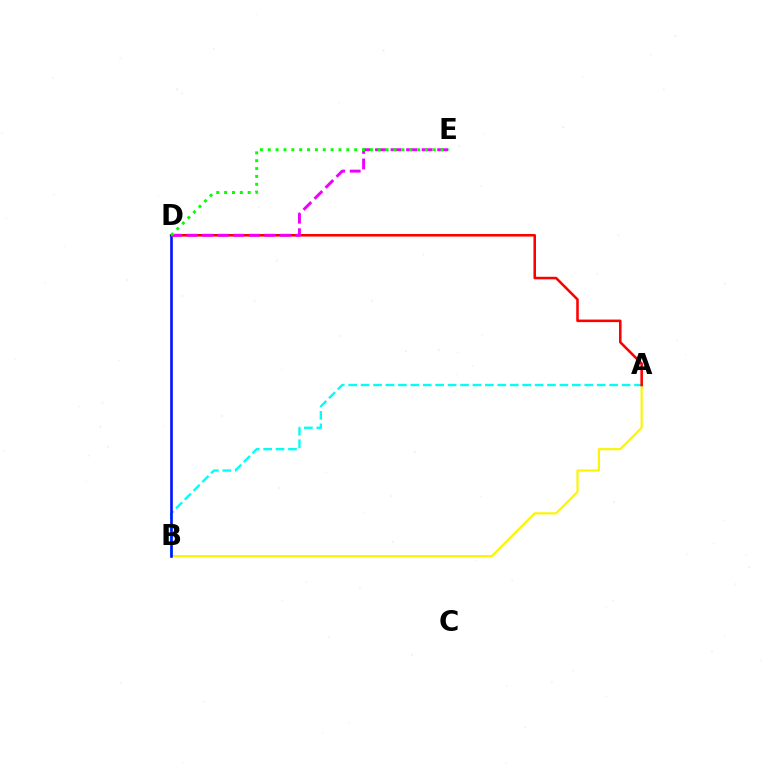{('A', 'B'): [{'color': '#fcf500', 'line_style': 'solid', 'thickness': 1.55}, {'color': '#00fff6', 'line_style': 'dashed', 'thickness': 1.69}], ('A', 'D'): [{'color': '#ff0000', 'line_style': 'solid', 'thickness': 1.84}], ('B', 'D'): [{'color': '#0010ff', 'line_style': 'solid', 'thickness': 1.88}], ('D', 'E'): [{'color': '#ee00ff', 'line_style': 'dashed', 'thickness': 2.11}, {'color': '#08ff00', 'line_style': 'dotted', 'thickness': 2.13}]}